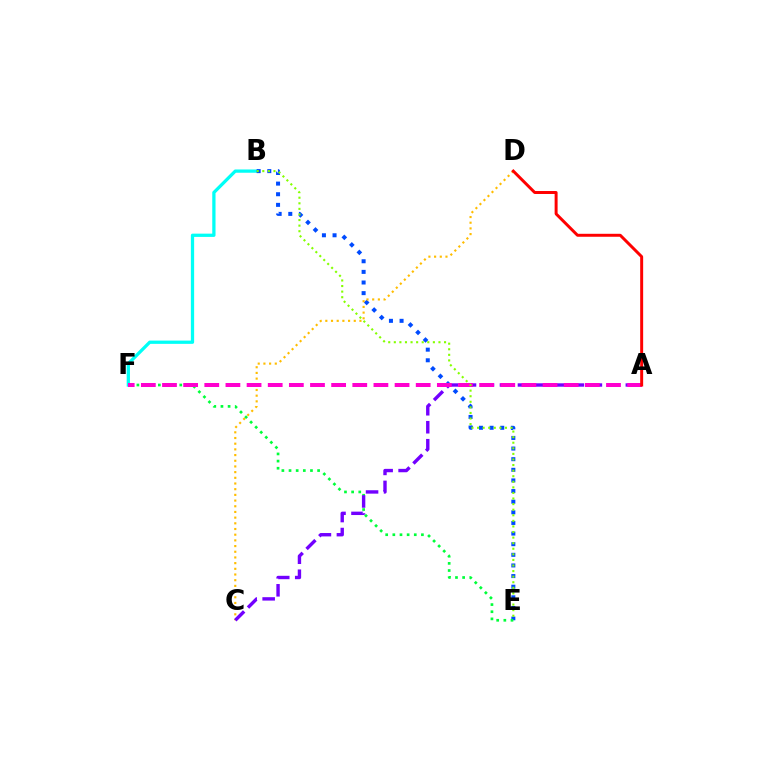{('B', 'F'): [{'color': '#00fff6', 'line_style': 'solid', 'thickness': 2.35}], ('B', 'E'): [{'color': '#004bff', 'line_style': 'dotted', 'thickness': 2.89}, {'color': '#84ff00', 'line_style': 'dotted', 'thickness': 1.52}], ('E', 'F'): [{'color': '#00ff39', 'line_style': 'dotted', 'thickness': 1.94}], ('C', 'D'): [{'color': '#ffbd00', 'line_style': 'dotted', 'thickness': 1.55}], ('A', 'C'): [{'color': '#7200ff', 'line_style': 'dashed', 'thickness': 2.44}], ('A', 'F'): [{'color': '#ff00cf', 'line_style': 'dashed', 'thickness': 2.87}], ('A', 'D'): [{'color': '#ff0000', 'line_style': 'solid', 'thickness': 2.13}]}